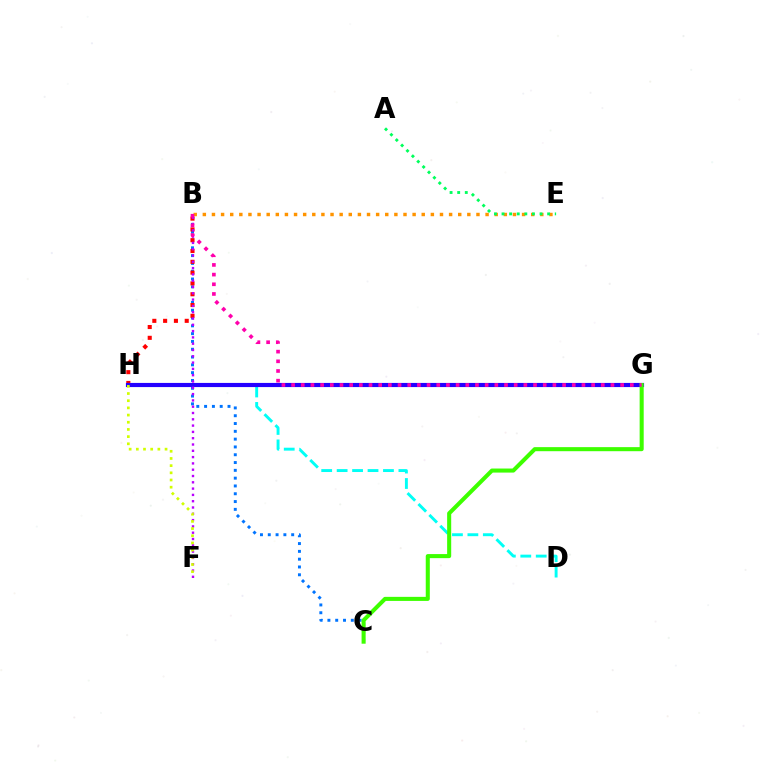{('B', 'C'): [{'color': '#0074ff', 'line_style': 'dotted', 'thickness': 2.12}], ('D', 'H'): [{'color': '#00fff6', 'line_style': 'dashed', 'thickness': 2.1}], ('B', 'H'): [{'color': '#ff0000', 'line_style': 'dotted', 'thickness': 2.93}], ('G', 'H'): [{'color': '#2500ff', 'line_style': 'solid', 'thickness': 2.99}], ('B', 'F'): [{'color': '#b900ff', 'line_style': 'dotted', 'thickness': 1.71}], ('B', 'E'): [{'color': '#ff9400', 'line_style': 'dotted', 'thickness': 2.48}], ('C', 'G'): [{'color': '#3dff00', 'line_style': 'solid', 'thickness': 2.92}], ('A', 'E'): [{'color': '#00ff5c', 'line_style': 'dotted', 'thickness': 2.07}], ('B', 'G'): [{'color': '#ff00ac', 'line_style': 'dotted', 'thickness': 2.63}], ('F', 'H'): [{'color': '#d1ff00', 'line_style': 'dotted', 'thickness': 1.95}]}